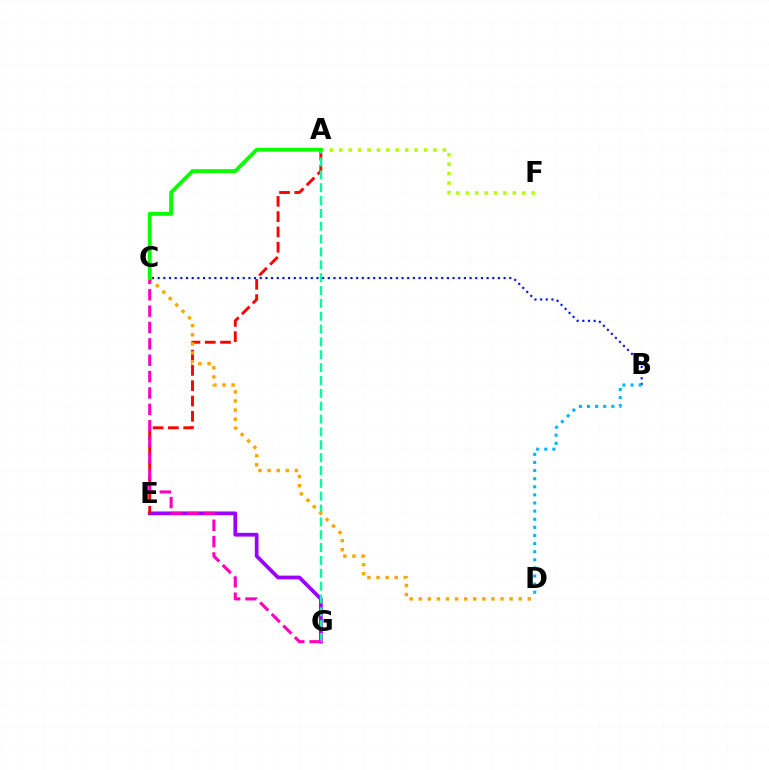{('E', 'G'): [{'color': '#9b00ff', 'line_style': 'solid', 'thickness': 2.7}], ('B', 'C'): [{'color': '#0010ff', 'line_style': 'dotted', 'thickness': 1.54}], ('A', 'E'): [{'color': '#ff0000', 'line_style': 'dashed', 'thickness': 2.08}], ('A', 'G'): [{'color': '#00ff9d', 'line_style': 'dashed', 'thickness': 1.75}], ('A', 'F'): [{'color': '#b3ff00', 'line_style': 'dotted', 'thickness': 2.56}], ('C', 'D'): [{'color': '#ffa500', 'line_style': 'dotted', 'thickness': 2.47}], ('B', 'D'): [{'color': '#00b5ff', 'line_style': 'dotted', 'thickness': 2.2}], ('C', 'G'): [{'color': '#ff00bd', 'line_style': 'dashed', 'thickness': 2.22}], ('A', 'C'): [{'color': '#08ff00', 'line_style': 'solid', 'thickness': 2.77}]}